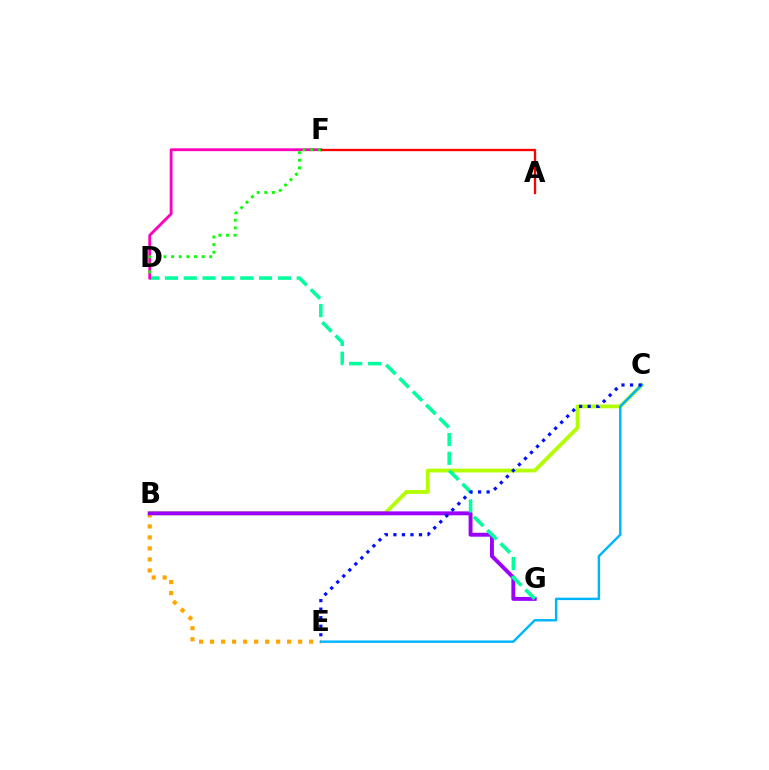{('B', 'E'): [{'color': '#ffa500', 'line_style': 'dotted', 'thickness': 2.99}], ('B', 'C'): [{'color': '#b3ff00', 'line_style': 'solid', 'thickness': 2.73}], ('B', 'G'): [{'color': '#9b00ff', 'line_style': 'solid', 'thickness': 2.82}], ('D', 'G'): [{'color': '#00ff9d', 'line_style': 'dashed', 'thickness': 2.56}], ('D', 'F'): [{'color': '#ff00bd', 'line_style': 'solid', 'thickness': 2.05}, {'color': '#08ff00', 'line_style': 'dotted', 'thickness': 2.07}], ('C', 'E'): [{'color': '#00b5ff', 'line_style': 'solid', 'thickness': 1.75}, {'color': '#0010ff', 'line_style': 'dotted', 'thickness': 2.32}], ('A', 'F'): [{'color': '#ff0000', 'line_style': 'solid', 'thickness': 1.68}]}